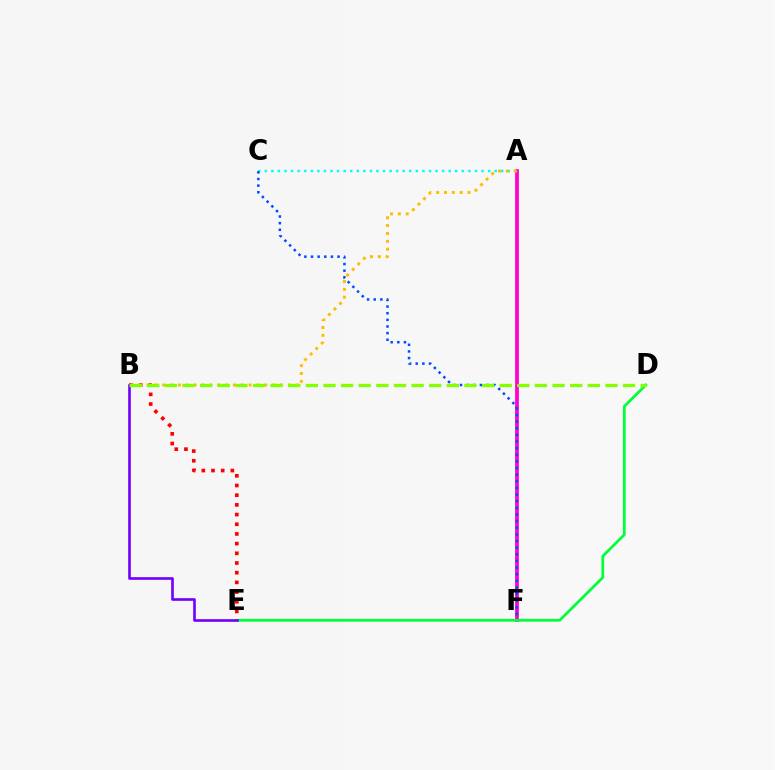{('A', 'F'): [{'color': '#ff00cf', 'line_style': 'solid', 'thickness': 2.69}], ('A', 'C'): [{'color': '#00fff6', 'line_style': 'dotted', 'thickness': 1.78}], ('B', 'E'): [{'color': '#ff0000', 'line_style': 'dotted', 'thickness': 2.63}, {'color': '#7200ff', 'line_style': 'solid', 'thickness': 1.91}], ('C', 'F'): [{'color': '#004bff', 'line_style': 'dotted', 'thickness': 1.8}], ('D', 'E'): [{'color': '#00ff39', 'line_style': 'solid', 'thickness': 1.98}], ('A', 'B'): [{'color': '#ffbd00', 'line_style': 'dotted', 'thickness': 2.13}], ('B', 'D'): [{'color': '#84ff00', 'line_style': 'dashed', 'thickness': 2.39}]}